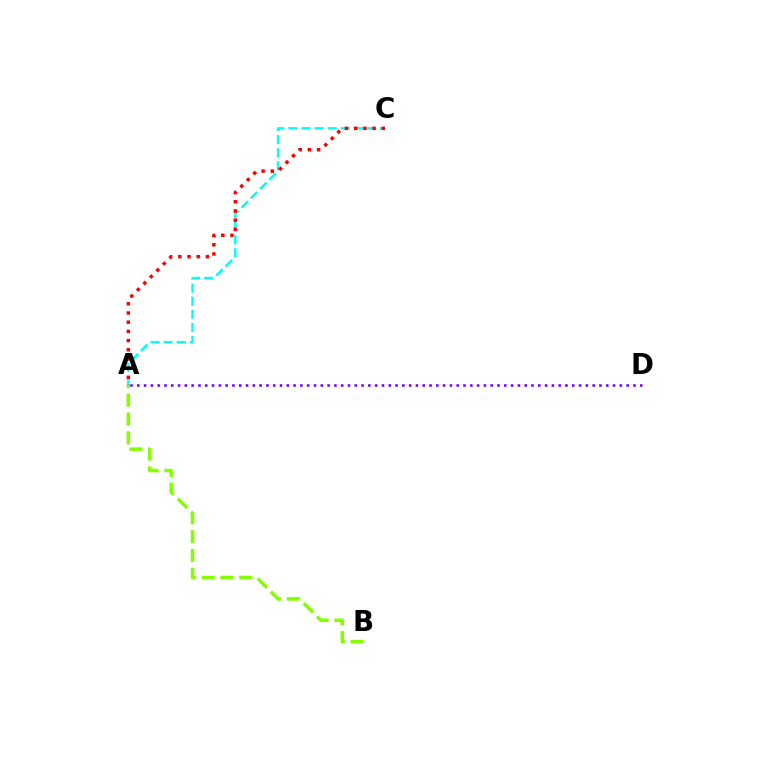{('A', 'C'): [{'color': '#00fff6', 'line_style': 'dashed', 'thickness': 1.78}, {'color': '#ff0000', 'line_style': 'dotted', 'thickness': 2.5}], ('A', 'D'): [{'color': '#7200ff', 'line_style': 'dotted', 'thickness': 1.85}], ('A', 'B'): [{'color': '#84ff00', 'line_style': 'dashed', 'thickness': 2.55}]}